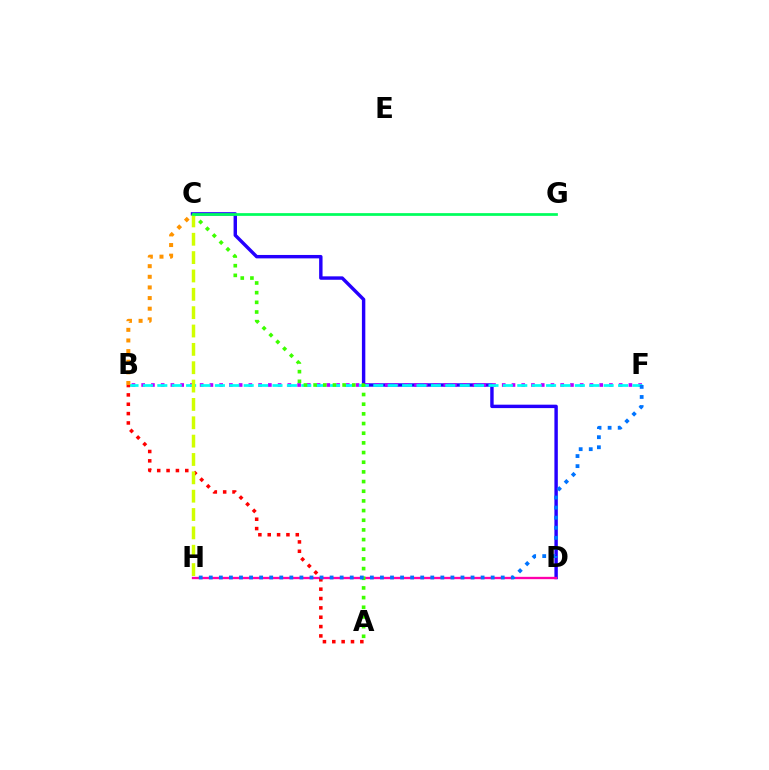{('C', 'D'): [{'color': '#2500ff', 'line_style': 'solid', 'thickness': 2.46}], ('B', 'F'): [{'color': '#b900ff', 'line_style': 'dotted', 'thickness': 2.65}, {'color': '#00fff6', 'line_style': 'dashed', 'thickness': 1.96}], ('D', 'H'): [{'color': '#ff00ac', 'line_style': 'solid', 'thickness': 1.67}], ('A', 'C'): [{'color': '#3dff00', 'line_style': 'dotted', 'thickness': 2.63}], ('A', 'B'): [{'color': '#ff0000', 'line_style': 'dotted', 'thickness': 2.54}], ('C', 'H'): [{'color': '#d1ff00', 'line_style': 'dashed', 'thickness': 2.49}], ('F', 'H'): [{'color': '#0074ff', 'line_style': 'dotted', 'thickness': 2.74}], ('C', 'G'): [{'color': '#00ff5c', 'line_style': 'solid', 'thickness': 1.97}], ('B', 'C'): [{'color': '#ff9400', 'line_style': 'dotted', 'thickness': 2.89}]}